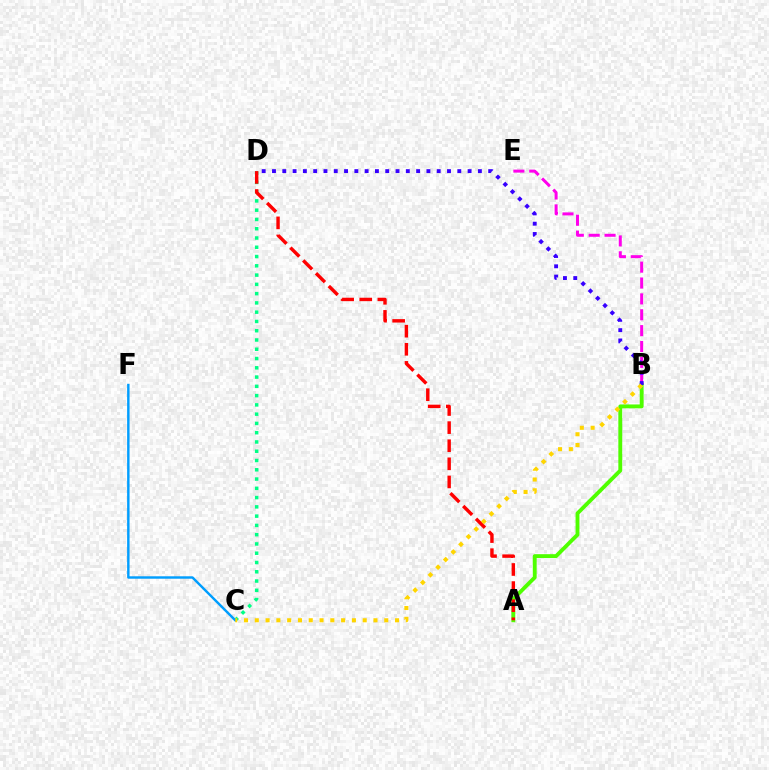{('C', 'D'): [{'color': '#00ff86', 'line_style': 'dotted', 'thickness': 2.52}], ('C', 'F'): [{'color': '#009eff', 'line_style': 'solid', 'thickness': 1.75}], ('A', 'B'): [{'color': '#4fff00', 'line_style': 'solid', 'thickness': 2.79}], ('B', 'E'): [{'color': '#ff00ed', 'line_style': 'dashed', 'thickness': 2.16}], ('B', 'D'): [{'color': '#3700ff', 'line_style': 'dotted', 'thickness': 2.8}], ('A', 'D'): [{'color': '#ff0000', 'line_style': 'dashed', 'thickness': 2.46}], ('B', 'C'): [{'color': '#ffd500', 'line_style': 'dotted', 'thickness': 2.93}]}